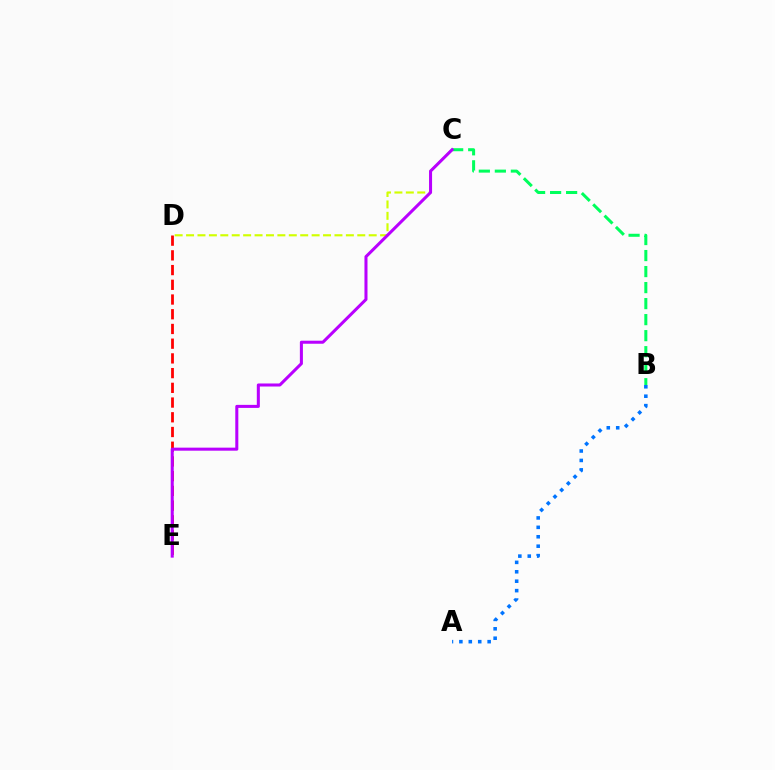{('D', 'E'): [{'color': '#ff0000', 'line_style': 'dashed', 'thickness': 2.0}], ('B', 'C'): [{'color': '#00ff5c', 'line_style': 'dashed', 'thickness': 2.18}], ('C', 'D'): [{'color': '#d1ff00', 'line_style': 'dashed', 'thickness': 1.55}], ('C', 'E'): [{'color': '#b900ff', 'line_style': 'solid', 'thickness': 2.19}], ('A', 'B'): [{'color': '#0074ff', 'line_style': 'dotted', 'thickness': 2.56}]}